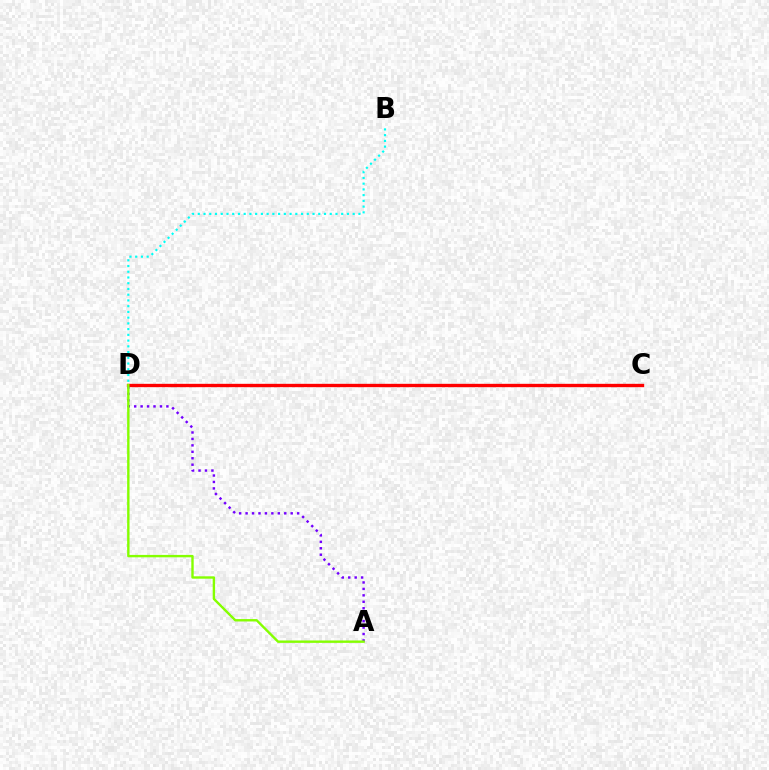{('C', 'D'): [{'color': '#ff0000', 'line_style': 'solid', 'thickness': 2.41}], ('A', 'D'): [{'color': '#7200ff', 'line_style': 'dotted', 'thickness': 1.75}, {'color': '#84ff00', 'line_style': 'solid', 'thickness': 1.72}], ('B', 'D'): [{'color': '#00fff6', 'line_style': 'dotted', 'thickness': 1.56}]}